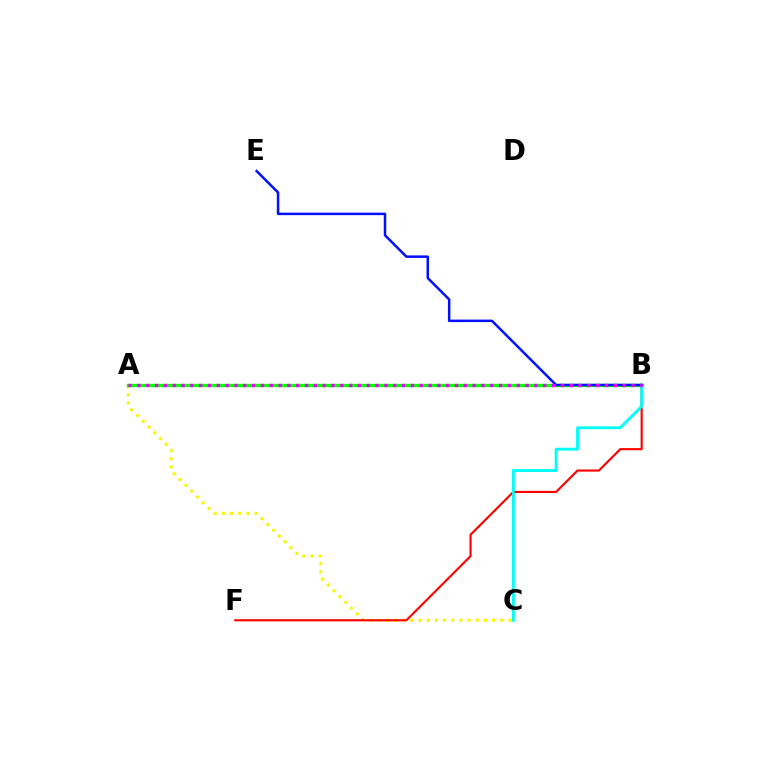{('A', 'C'): [{'color': '#fcf500', 'line_style': 'dotted', 'thickness': 2.22}], ('B', 'F'): [{'color': '#ff0000', 'line_style': 'solid', 'thickness': 1.54}], ('A', 'B'): [{'color': '#08ff00', 'line_style': 'solid', 'thickness': 2.39}, {'color': '#ee00ff', 'line_style': 'dotted', 'thickness': 2.4}], ('B', 'C'): [{'color': '#00fff6', 'line_style': 'solid', 'thickness': 2.08}], ('B', 'E'): [{'color': '#0010ff', 'line_style': 'solid', 'thickness': 1.8}]}